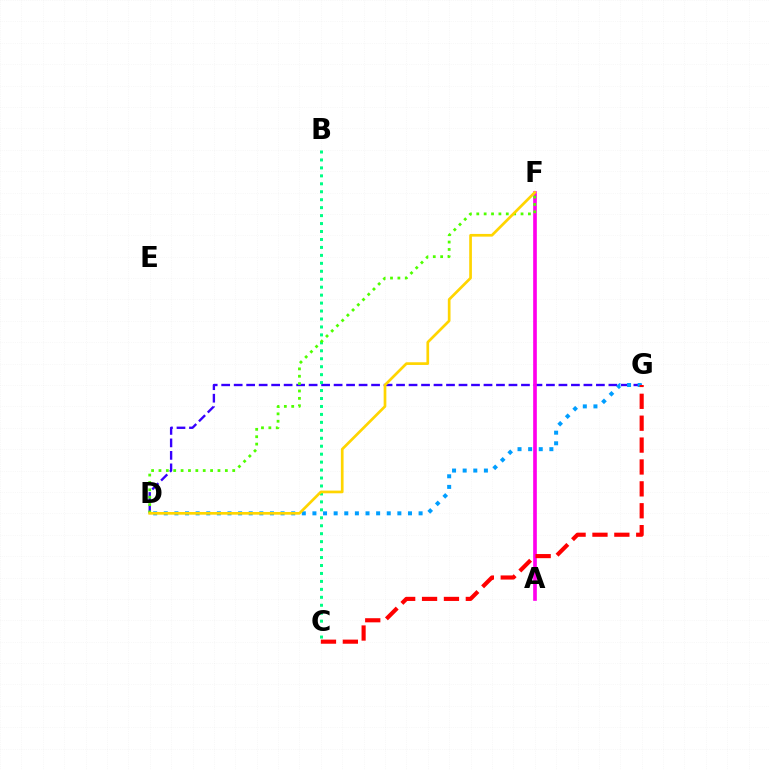{('D', 'G'): [{'color': '#3700ff', 'line_style': 'dashed', 'thickness': 1.7}, {'color': '#009eff', 'line_style': 'dotted', 'thickness': 2.88}], ('B', 'C'): [{'color': '#00ff86', 'line_style': 'dotted', 'thickness': 2.16}], ('A', 'F'): [{'color': '#ff00ed', 'line_style': 'solid', 'thickness': 2.64}], ('D', 'F'): [{'color': '#4fff00', 'line_style': 'dotted', 'thickness': 2.0}, {'color': '#ffd500', 'line_style': 'solid', 'thickness': 1.94}], ('C', 'G'): [{'color': '#ff0000', 'line_style': 'dashed', 'thickness': 2.97}]}